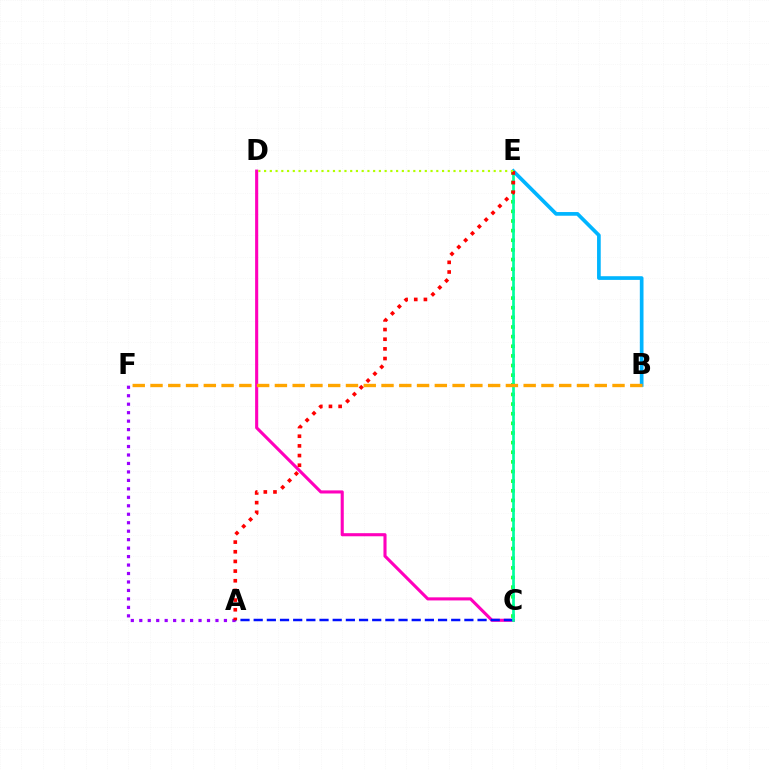{('C', 'D'): [{'color': '#ff00bd', 'line_style': 'solid', 'thickness': 2.23}], ('A', 'C'): [{'color': '#0010ff', 'line_style': 'dashed', 'thickness': 1.79}], ('C', 'E'): [{'color': '#08ff00', 'line_style': 'dotted', 'thickness': 2.62}, {'color': '#00ff9d', 'line_style': 'solid', 'thickness': 1.94}], ('A', 'F'): [{'color': '#9b00ff', 'line_style': 'dotted', 'thickness': 2.3}], ('B', 'E'): [{'color': '#00b5ff', 'line_style': 'solid', 'thickness': 2.65}], ('A', 'E'): [{'color': '#ff0000', 'line_style': 'dotted', 'thickness': 2.63}], ('B', 'F'): [{'color': '#ffa500', 'line_style': 'dashed', 'thickness': 2.41}], ('D', 'E'): [{'color': '#b3ff00', 'line_style': 'dotted', 'thickness': 1.56}]}